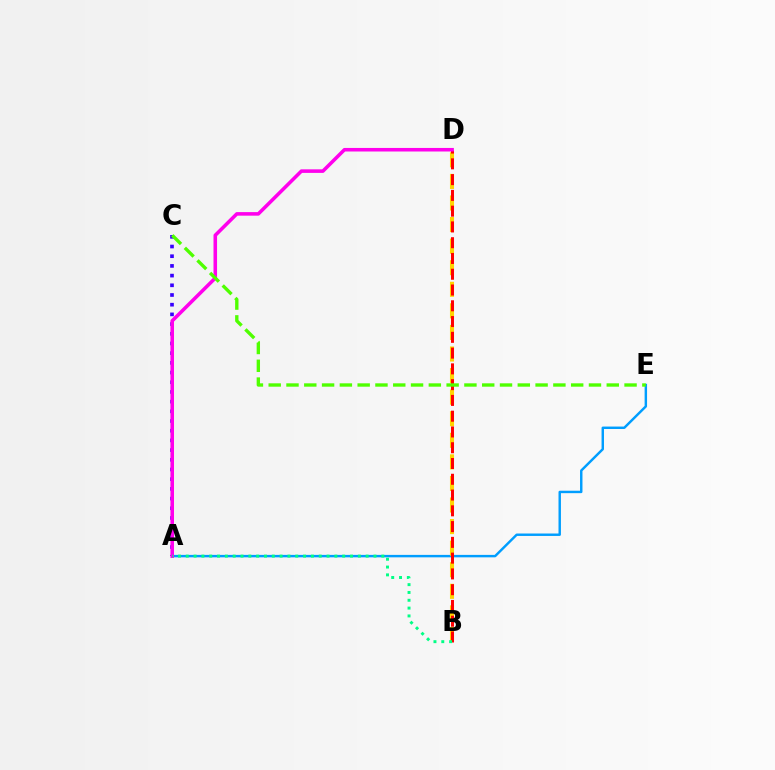{('A', 'C'): [{'color': '#3700ff', 'line_style': 'dotted', 'thickness': 2.63}], ('A', 'E'): [{'color': '#009eff', 'line_style': 'solid', 'thickness': 1.76}], ('B', 'D'): [{'color': '#ffd500', 'line_style': 'dashed', 'thickness': 2.93}, {'color': '#ff0000', 'line_style': 'dashed', 'thickness': 2.14}], ('A', 'D'): [{'color': '#ff00ed', 'line_style': 'solid', 'thickness': 2.56}], ('C', 'E'): [{'color': '#4fff00', 'line_style': 'dashed', 'thickness': 2.42}], ('A', 'B'): [{'color': '#00ff86', 'line_style': 'dotted', 'thickness': 2.13}]}